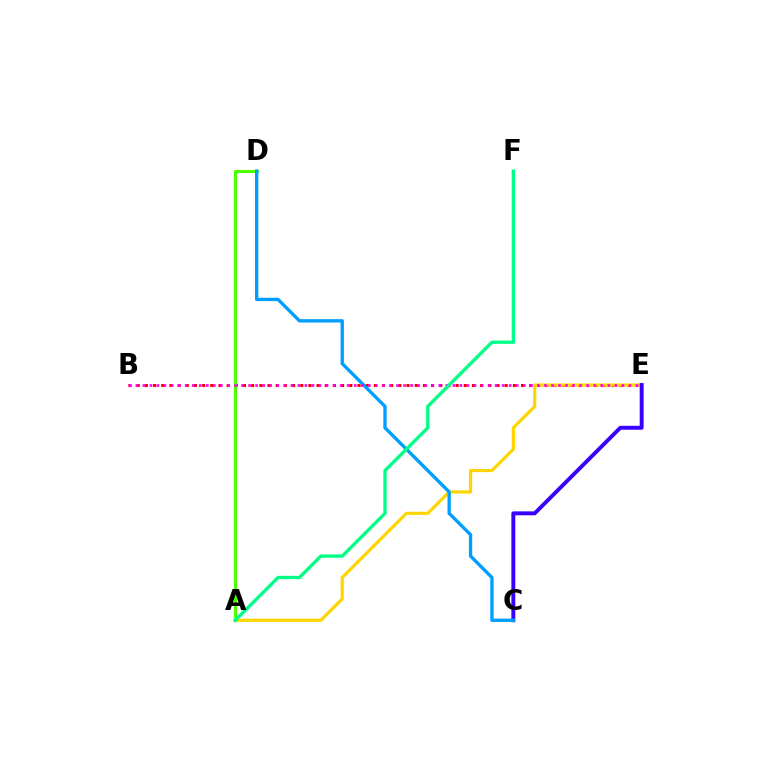{('B', 'E'): [{'color': '#ff0000', 'line_style': 'dotted', 'thickness': 2.22}, {'color': '#ff00ed', 'line_style': 'dotted', 'thickness': 1.91}], ('A', 'E'): [{'color': '#ffd500', 'line_style': 'solid', 'thickness': 2.27}], ('C', 'E'): [{'color': '#3700ff', 'line_style': 'solid', 'thickness': 2.82}], ('A', 'D'): [{'color': '#4fff00', 'line_style': 'solid', 'thickness': 2.21}], ('C', 'D'): [{'color': '#009eff', 'line_style': 'solid', 'thickness': 2.41}], ('A', 'F'): [{'color': '#00ff86', 'line_style': 'solid', 'thickness': 2.39}]}